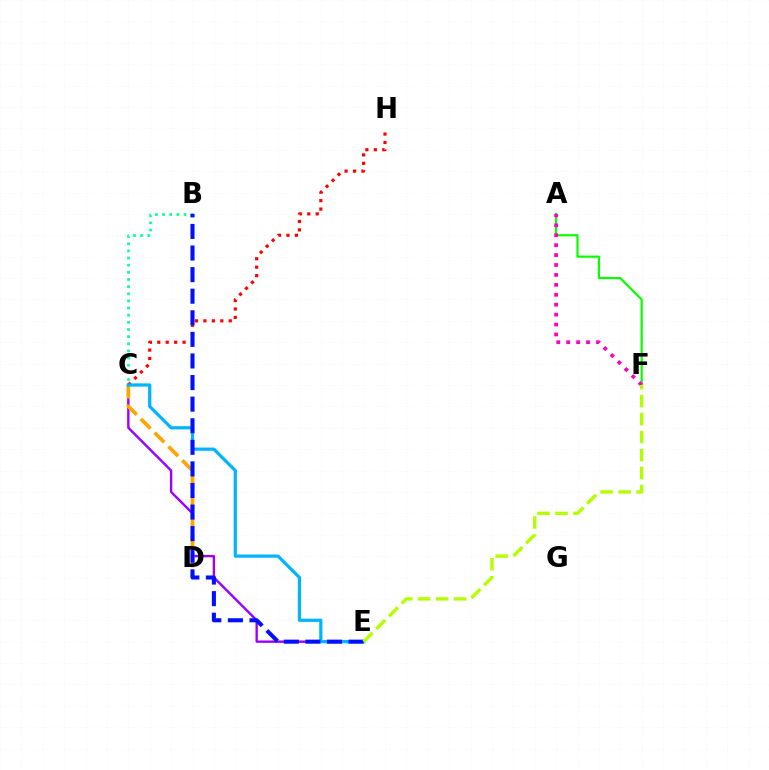{('C', 'E'): [{'color': '#9b00ff', 'line_style': 'solid', 'thickness': 1.72}, {'color': '#00b5ff', 'line_style': 'solid', 'thickness': 2.33}], ('B', 'C'): [{'color': '#00ff9d', 'line_style': 'dotted', 'thickness': 1.94}], ('C', 'H'): [{'color': '#ff0000', 'line_style': 'dotted', 'thickness': 2.29}], ('C', 'D'): [{'color': '#ffa500', 'line_style': 'dashed', 'thickness': 2.65}], ('A', 'F'): [{'color': '#08ff00', 'line_style': 'solid', 'thickness': 1.58}, {'color': '#ff00bd', 'line_style': 'dotted', 'thickness': 2.7}], ('B', 'E'): [{'color': '#0010ff', 'line_style': 'dashed', 'thickness': 2.93}], ('E', 'F'): [{'color': '#b3ff00', 'line_style': 'dashed', 'thickness': 2.44}]}